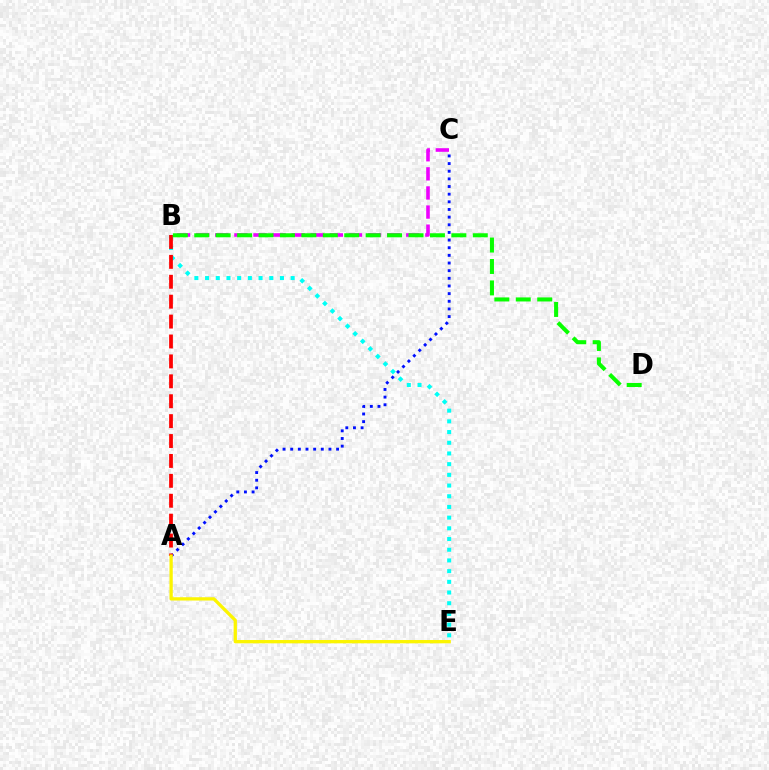{('B', 'C'): [{'color': '#ee00ff', 'line_style': 'dashed', 'thickness': 2.59}], ('B', 'E'): [{'color': '#00fff6', 'line_style': 'dotted', 'thickness': 2.91}], ('A', 'C'): [{'color': '#0010ff', 'line_style': 'dotted', 'thickness': 2.08}], ('A', 'B'): [{'color': '#ff0000', 'line_style': 'dashed', 'thickness': 2.7}], ('B', 'D'): [{'color': '#08ff00', 'line_style': 'dashed', 'thickness': 2.91}], ('A', 'E'): [{'color': '#fcf500', 'line_style': 'solid', 'thickness': 2.36}]}